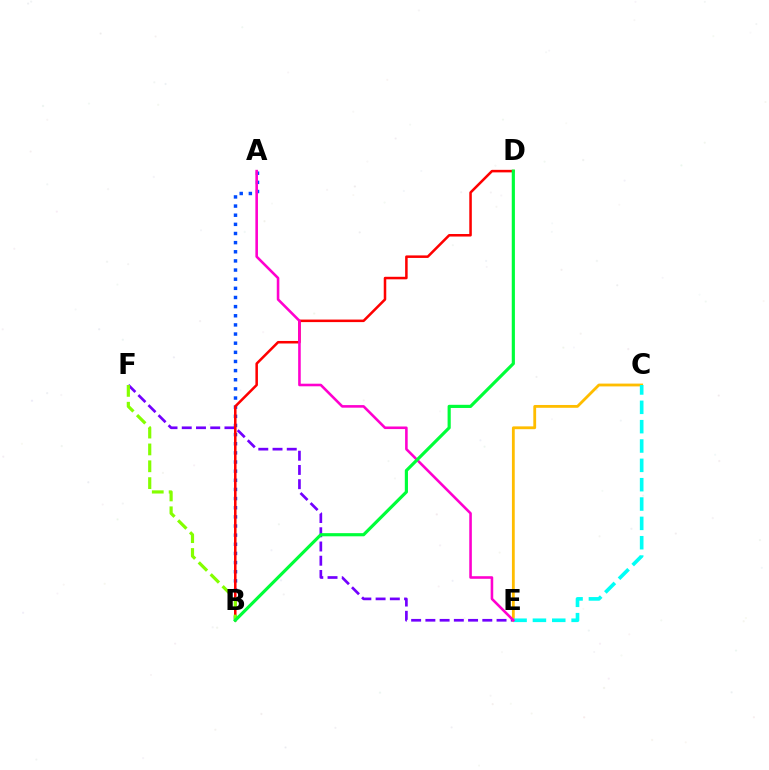{('E', 'F'): [{'color': '#7200ff', 'line_style': 'dashed', 'thickness': 1.93}], ('A', 'B'): [{'color': '#004bff', 'line_style': 'dotted', 'thickness': 2.48}], ('B', 'D'): [{'color': '#ff0000', 'line_style': 'solid', 'thickness': 1.82}, {'color': '#00ff39', 'line_style': 'solid', 'thickness': 2.28}], ('B', 'F'): [{'color': '#84ff00', 'line_style': 'dashed', 'thickness': 2.29}], ('C', 'E'): [{'color': '#ffbd00', 'line_style': 'solid', 'thickness': 2.03}, {'color': '#00fff6', 'line_style': 'dashed', 'thickness': 2.63}], ('A', 'E'): [{'color': '#ff00cf', 'line_style': 'solid', 'thickness': 1.86}]}